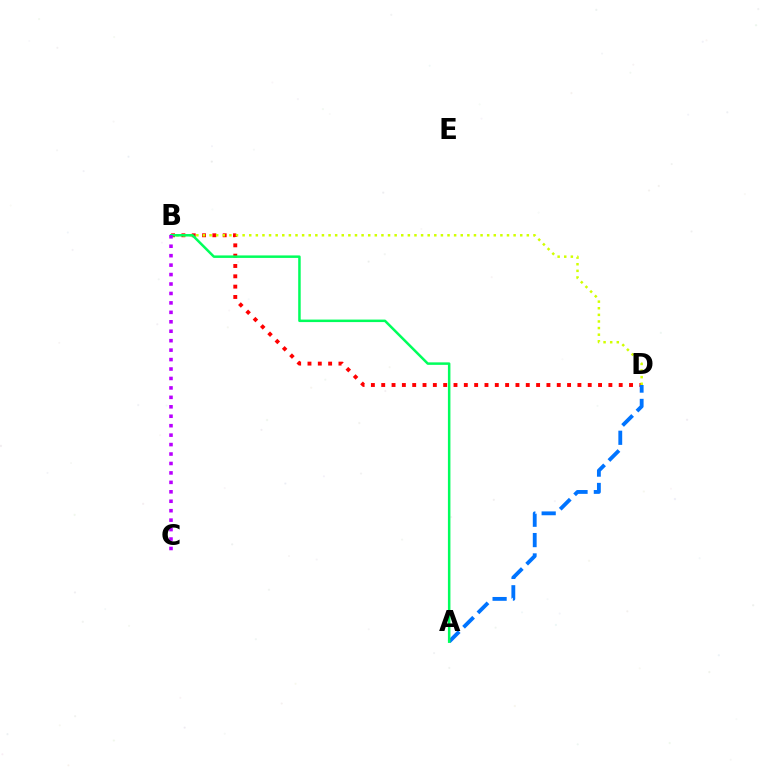{('B', 'D'): [{'color': '#ff0000', 'line_style': 'dotted', 'thickness': 2.81}, {'color': '#d1ff00', 'line_style': 'dotted', 'thickness': 1.8}], ('A', 'D'): [{'color': '#0074ff', 'line_style': 'dashed', 'thickness': 2.76}], ('A', 'B'): [{'color': '#00ff5c', 'line_style': 'solid', 'thickness': 1.8}], ('B', 'C'): [{'color': '#b900ff', 'line_style': 'dotted', 'thickness': 2.57}]}